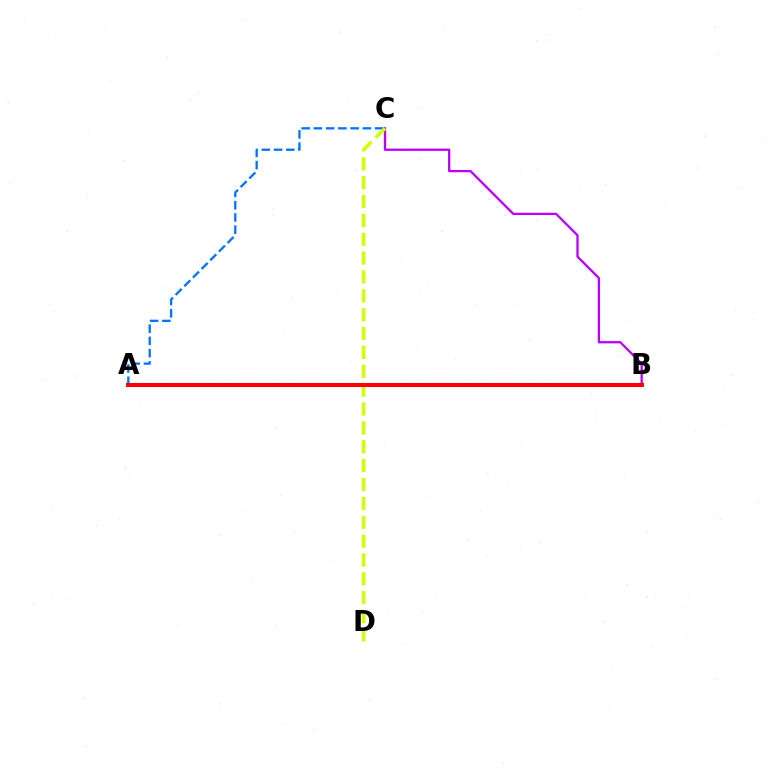{('B', 'C'): [{'color': '#b900ff', 'line_style': 'solid', 'thickness': 1.65}], ('A', 'B'): [{'color': '#00ff5c', 'line_style': 'dashed', 'thickness': 2.9}, {'color': '#ff0000', 'line_style': 'solid', 'thickness': 2.92}], ('A', 'C'): [{'color': '#0074ff', 'line_style': 'dashed', 'thickness': 1.66}], ('C', 'D'): [{'color': '#d1ff00', 'line_style': 'dashed', 'thickness': 2.56}]}